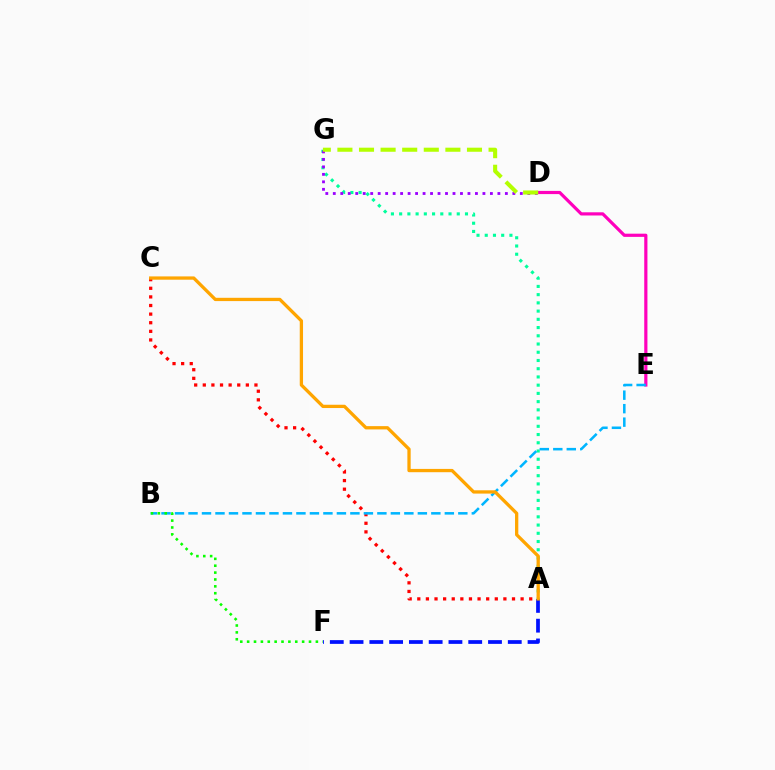{('A', 'C'): [{'color': '#ff0000', 'line_style': 'dotted', 'thickness': 2.34}, {'color': '#ffa500', 'line_style': 'solid', 'thickness': 2.37}], ('A', 'F'): [{'color': '#0010ff', 'line_style': 'dashed', 'thickness': 2.69}], ('A', 'G'): [{'color': '#00ff9d', 'line_style': 'dotted', 'thickness': 2.24}], ('D', 'E'): [{'color': '#ff00bd', 'line_style': 'solid', 'thickness': 2.3}], ('B', 'E'): [{'color': '#00b5ff', 'line_style': 'dashed', 'thickness': 1.83}], ('D', 'G'): [{'color': '#9b00ff', 'line_style': 'dotted', 'thickness': 2.03}, {'color': '#b3ff00', 'line_style': 'dashed', 'thickness': 2.93}], ('B', 'F'): [{'color': '#08ff00', 'line_style': 'dotted', 'thickness': 1.87}]}